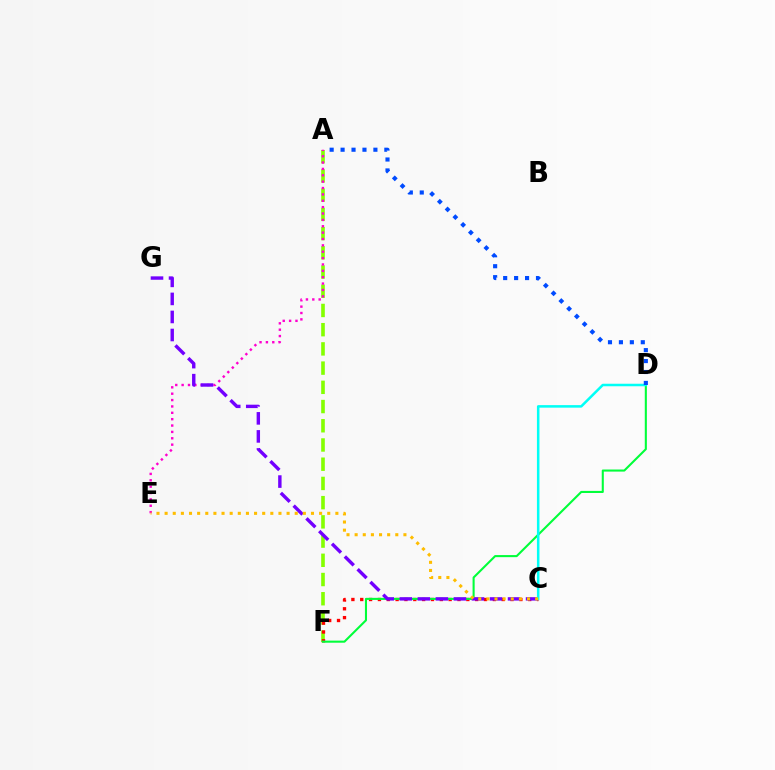{('A', 'F'): [{'color': '#84ff00', 'line_style': 'dashed', 'thickness': 2.61}], ('C', 'F'): [{'color': '#ff0000', 'line_style': 'dotted', 'thickness': 2.4}], ('A', 'E'): [{'color': '#ff00cf', 'line_style': 'dotted', 'thickness': 1.73}], ('D', 'F'): [{'color': '#00ff39', 'line_style': 'solid', 'thickness': 1.5}], ('C', 'G'): [{'color': '#7200ff', 'line_style': 'dashed', 'thickness': 2.45}], ('C', 'D'): [{'color': '#00fff6', 'line_style': 'solid', 'thickness': 1.82}], ('C', 'E'): [{'color': '#ffbd00', 'line_style': 'dotted', 'thickness': 2.21}], ('A', 'D'): [{'color': '#004bff', 'line_style': 'dotted', 'thickness': 2.97}]}